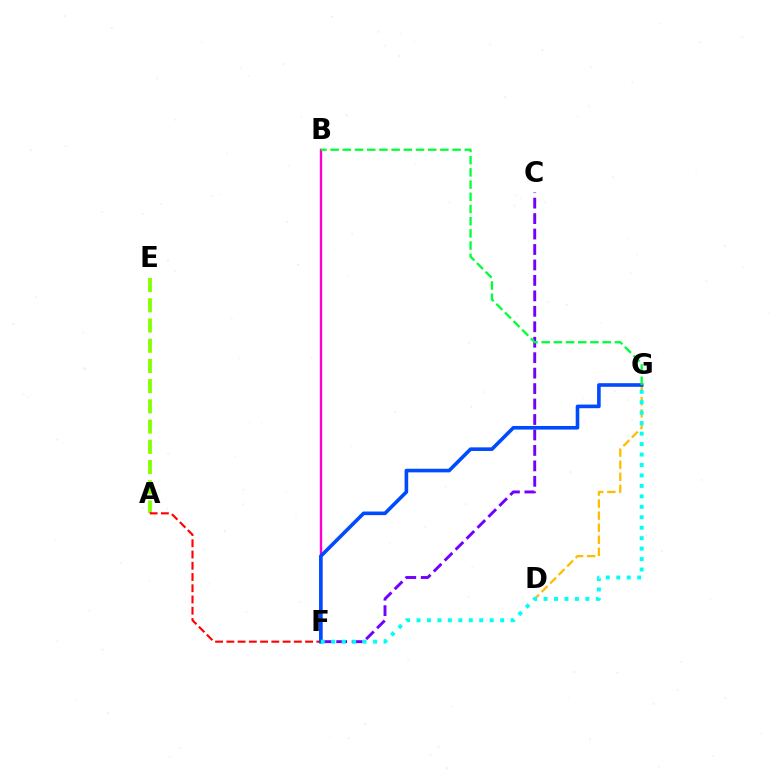{('A', 'E'): [{'color': '#84ff00', 'line_style': 'dashed', 'thickness': 2.75}], ('A', 'F'): [{'color': '#ff0000', 'line_style': 'dashed', 'thickness': 1.53}], ('B', 'F'): [{'color': '#ff00cf', 'line_style': 'solid', 'thickness': 1.72}], ('D', 'G'): [{'color': '#ffbd00', 'line_style': 'dashed', 'thickness': 1.64}], ('C', 'F'): [{'color': '#7200ff', 'line_style': 'dashed', 'thickness': 2.1}], ('F', 'G'): [{'color': '#004bff', 'line_style': 'solid', 'thickness': 2.6}, {'color': '#00fff6', 'line_style': 'dotted', 'thickness': 2.84}], ('B', 'G'): [{'color': '#00ff39', 'line_style': 'dashed', 'thickness': 1.66}]}